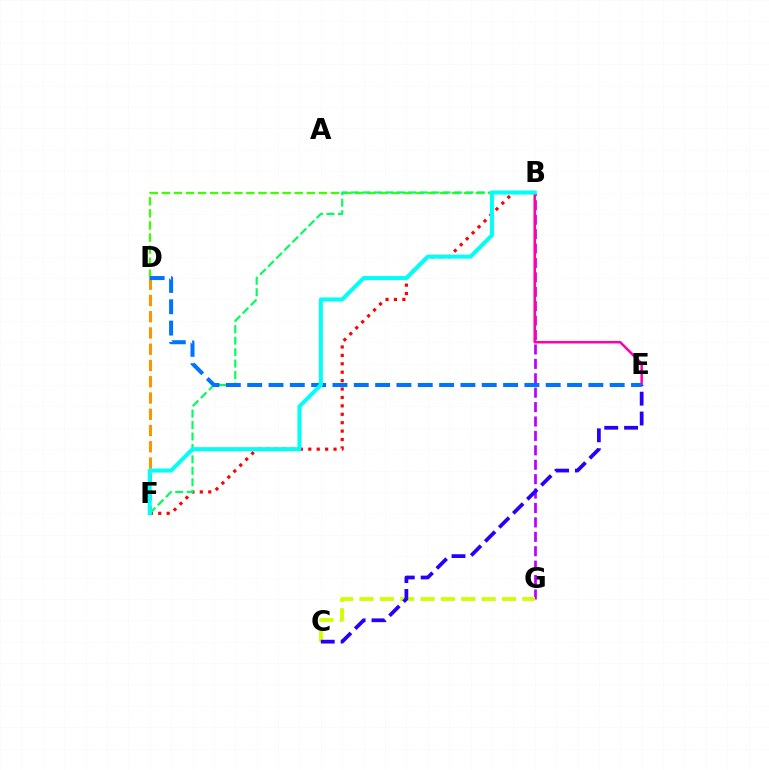{('B', 'F'): [{'color': '#ff0000', 'line_style': 'dotted', 'thickness': 2.29}, {'color': '#00ff5c', 'line_style': 'dashed', 'thickness': 1.56}, {'color': '#00fff6', 'line_style': 'solid', 'thickness': 2.89}], ('B', 'G'): [{'color': '#b900ff', 'line_style': 'dashed', 'thickness': 1.96}], ('D', 'F'): [{'color': '#ff9400', 'line_style': 'dashed', 'thickness': 2.21}], ('B', 'D'): [{'color': '#3dff00', 'line_style': 'dashed', 'thickness': 1.64}], ('C', 'G'): [{'color': '#d1ff00', 'line_style': 'dashed', 'thickness': 2.76}], ('B', 'E'): [{'color': '#ff00ac', 'line_style': 'solid', 'thickness': 1.81}], ('C', 'E'): [{'color': '#2500ff', 'line_style': 'dashed', 'thickness': 2.7}], ('D', 'E'): [{'color': '#0074ff', 'line_style': 'dashed', 'thickness': 2.9}]}